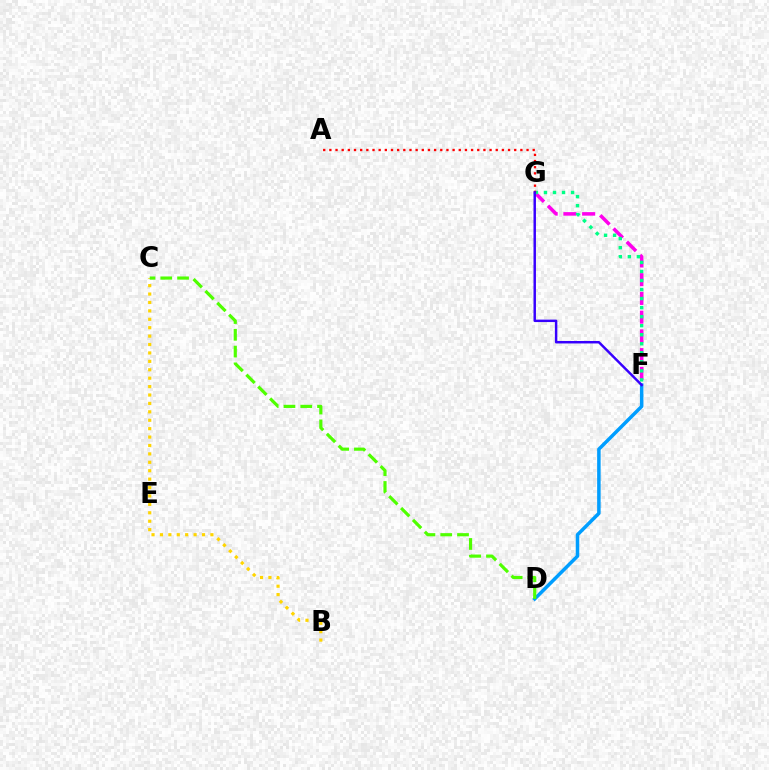{('B', 'C'): [{'color': '#ffd500', 'line_style': 'dotted', 'thickness': 2.29}], ('F', 'G'): [{'color': '#ff00ed', 'line_style': 'dashed', 'thickness': 2.55}, {'color': '#00ff86', 'line_style': 'dotted', 'thickness': 2.45}, {'color': '#3700ff', 'line_style': 'solid', 'thickness': 1.77}], ('D', 'F'): [{'color': '#009eff', 'line_style': 'solid', 'thickness': 2.53}], ('C', 'D'): [{'color': '#4fff00', 'line_style': 'dashed', 'thickness': 2.28}], ('A', 'G'): [{'color': '#ff0000', 'line_style': 'dotted', 'thickness': 1.67}]}